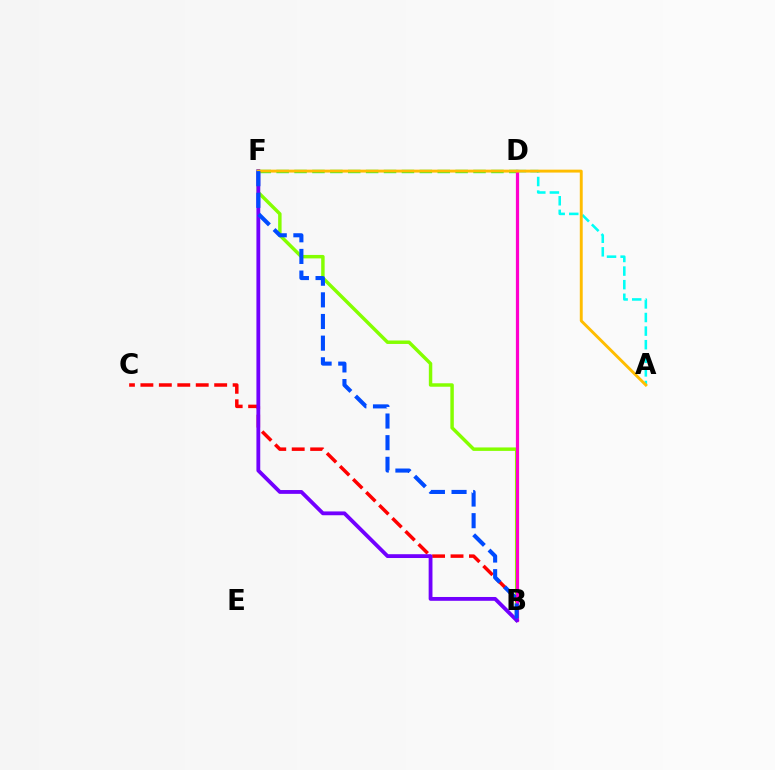{('D', 'F'): [{'color': '#00ff39', 'line_style': 'dashed', 'thickness': 2.43}], ('B', 'F'): [{'color': '#84ff00', 'line_style': 'solid', 'thickness': 2.49}, {'color': '#7200ff', 'line_style': 'solid', 'thickness': 2.75}, {'color': '#004bff', 'line_style': 'dashed', 'thickness': 2.94}], ('B', 'C'): [{'color': '#ff0000', 'line_style': 'dashed', 'thickness': 2.51}], ('A', 'D'): [{'color': '#00fff6', 'line_style': 'dashed', 'thickness': 1.85}], ('B', 'D'): [{'color': '#ff00cf', 'line_style': 'solid', 'thickness': 2.31}], ('A', 'F'): [{'color': '#ffbd00', 'line_style': 'solid', 'thickness': 2.1}]}